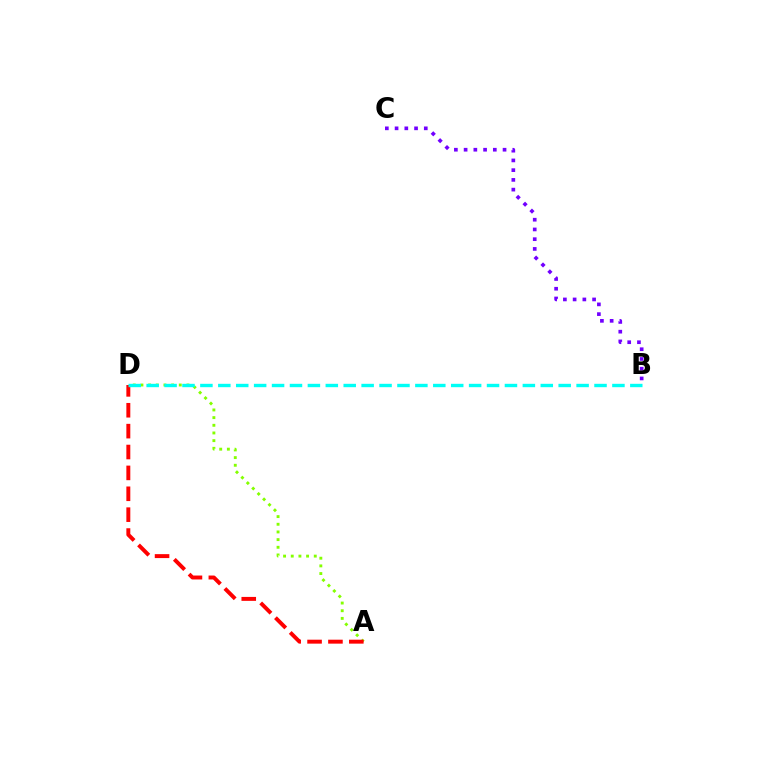{('A', 'D'): [{'color': '#84ff00', 'line_style': 'dotted', 'thickness': 2.08}, {'color': '#ff0000', 'line_style': 'dashed', 'thickness': 2.84}], ('B', 'D'): [{'color': '#00fff6', 'line_style': 'dashed', 'thickness': 2.43}], ('B', 'C'): [{'color': '#7200ff', 'line_style': 'dotted', 'thickness': 2.65}]}